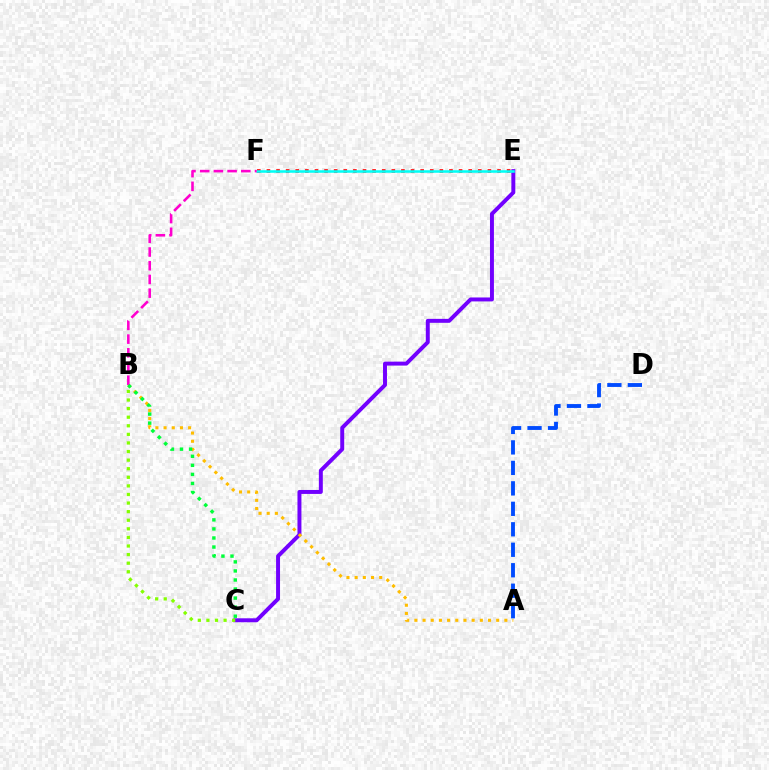{('C', 'E'): [{'color': '#7200ff', 'line_style': 'solid', 'thickness': 2.85}], ('E', 'F'): [{'color': '#ff0000', 'line_style': 'dotted', 'thickness': 2.61}, {'color': '#00fff6', 'line_style': 'solid', 'thickness': 1.83}], ('A', 'B'): [{'color': '#ffbd00', 'line_style': 'dotted', 'thickness': 2.22}], ('B', 'C'): [{'color': '#84ff00', 'line_style': 'dotted', 'thickness': 2.33}, {'color': '#00ff39', 'line_style': 'dotted', 'thickness': 2.46}], ('A', 'D'): [{'color': '#004bff', 'line_style': 'dashed', 'thickness': 2.78}], ('B', 'F'): [{'color': '#ff00cf', 'line_style': 'dashed', 'thickness': 1.86}]}